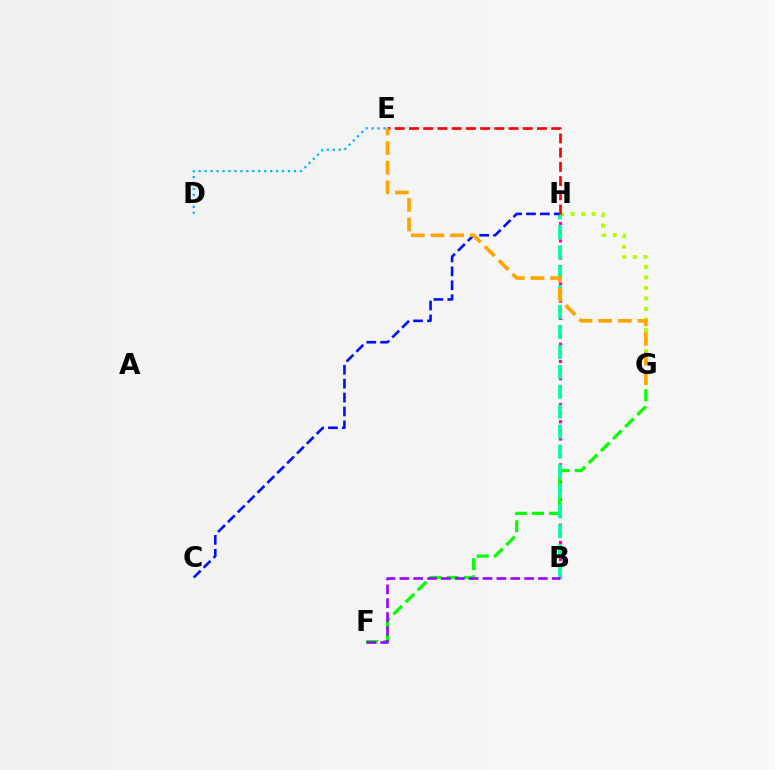{('B', 'H'): [{'color': '#ff00bd', 'line_style': 'dotted', 'thickness': 2.34}, {'color': '#00ff9d', 'line_style': 'dashed', 'thickness': 2.71}], ('G', 'H'): [{'color': '#b3ff00', 'line_style': 'dotted', 'thickness': 2.86}], ('D', 'E'): [{'color': '#00b5ff', 'line_style': 'dotted', 'thickness': 1.62}], ('F', 'G'): [{'color': '#08ff00', 'line_style': 'dashed', 'thickness': 2.32}], ('B', 'F'): [{'color': '#9b00ff', 'line_style': 'dashed', 'thickness': 1.88}], ('C', 'H'): [{'color': '#0010ff', 'line_style': 'dashed', 'thickness': 1.89}], ('E', 'H'): [{'color': '#ff0000', 'line_style': 'dashed', 'thickness': 1.93}], ('E', 'G'): [{'color': '#ffa500', 'line_style': 'dashed', 'thickness': 2.66}]}